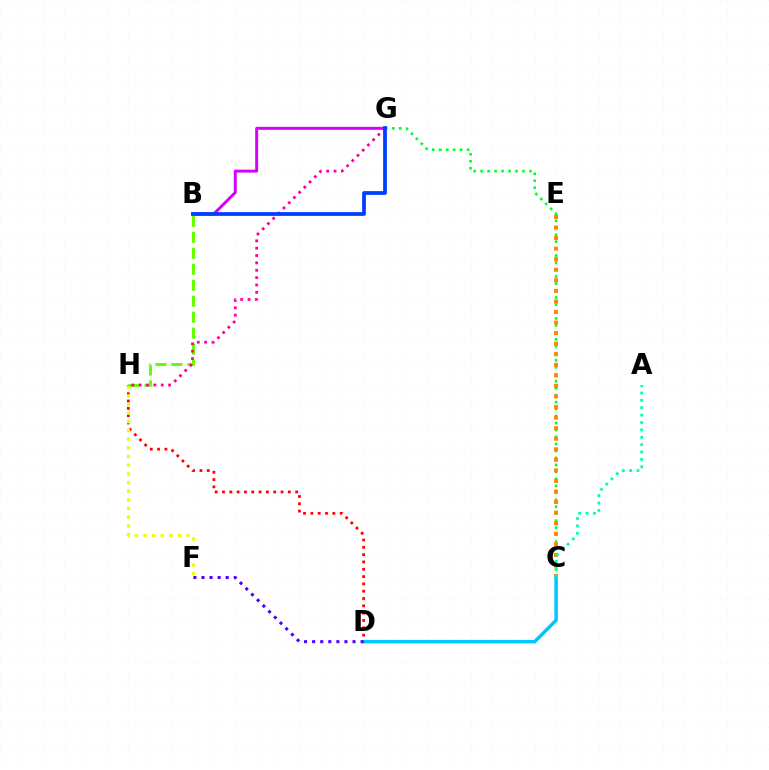{('C', 'G'): [{'color': '#00ff27', 'line_style': 'dotted', 'thickness': 1.9}], ('C', 'E'): [{'color': '#ff8800', 'line_style': 'dotted', 'thickness': 2.87}], ('B', 'H'): [{'color': '#66ff00', 'line_style': 'dashed', 'thickness': 2.17}], ('G', 'H'): [{'color': '#ff00a0', 'line_style': 'dotted', 'thickness': 2.0}], ('B', 'G'): [{'color': '#d600ff', 'line_style': 'solid', 'thickness': 2.13}, {'color': '#003fff', 'line_style': 'solid', 'thickness': 2.71}], ('D', 'H'): [{'color': '#ff0000', 'line_style': 'dotted', 'thickness': 1.99}], ('C', 'D'): [{'color': '#00c7ff', 'line_style': 'solid', 'thickness': 2.5}], ('D', 'F'): [{'color': '#4f00ff', 'line_style': 'dotted', 'thickness': 2.19}], ('A', 'C'): [{'color': '#00ffaf', 'line_style': 'dotted', 'thickness': 2.01}], ('F', 'H'): [{'color': '#eeff00', 'line_style': 'dotted', 'thickness': 2.36}]}